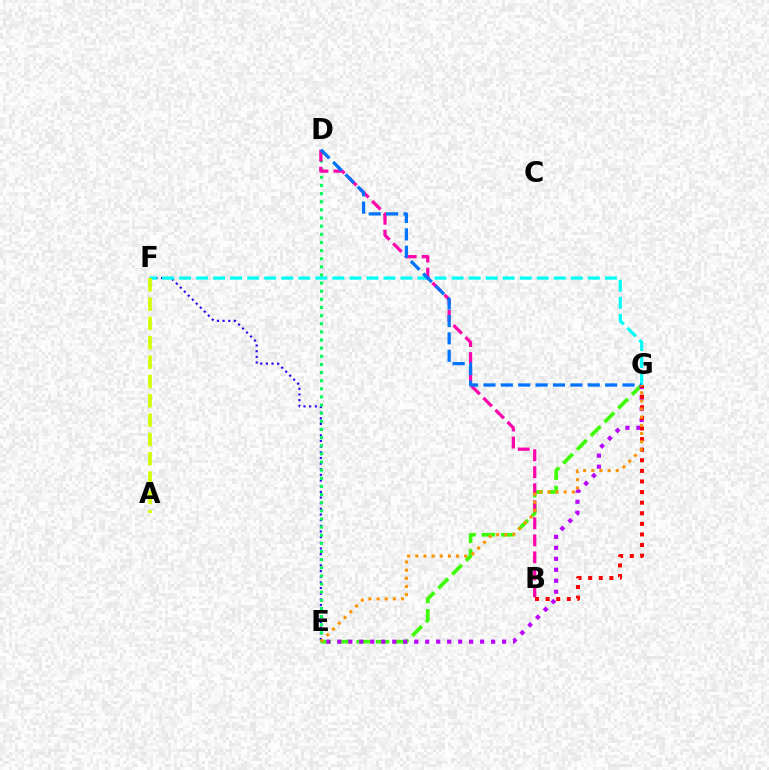{('E', 'F'): [{'color': '#2500ff', 'line_style': 'dotted', 'thickness': 1.54}], ('E', 'G'): [{'color': '#3dff00', 'line_style': 'dashed', 'thickness': 2.64}, {'color': '#b900ff', 'line_style': 'dotted', 'thickness': 2.98}, {'color': '#ff9400', 'line_style': 'dotted', 'thickness': 2.22}], ('F', 'G'): [{'color': '#00fff6', 'line_style': 'dashed', 'thickness': 2.31}], ('D', 'E'): [{'color': '#00ff5c', 'line_style': 'dotted', 'thickness': 2.21}], ('B', 'D'): [{'color': '#ff00ac', 'line_style': 'dashed', 'thickness': 2.31}], ('B', 'G'): [{'color': '#ff0000', 'line_style': 'dotted', 'thickness': 2.88}], ('D', 'G'): [{'color': '#0074ff', 'line_style': 'dashed', 'thickness': 2.36}], ('A', 'F'): [{'color': '#d1ff00', 'line_style': 'dashed', 'thickness': 2.63}]}